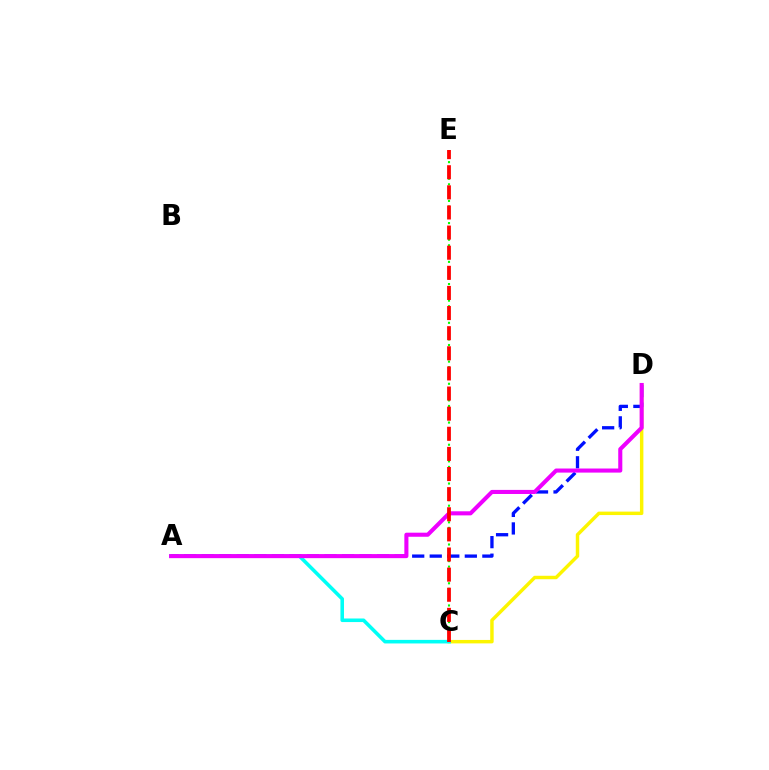{('C', 'E'): [{'color': '#08ff00', 'line_style': 'dotted', 'thickness': 1.51}, {'color': '#ff0000', 'line_style': 'dashed', 'thickness': 2.73}], ('C', 'D'): [{'color': '#fcf500', 'line_style': 'solid', 'thickness': 2.48}], ('A', 'C'): [{'color': '#00fff6', 'line_style': 'solid', 'thickness': 2.57}], ('A', 'D'): [{'color': '#0010ff', 'line_style': 'dashed', 'thickness': 2.38}, {'color': '#ee00ff', 'line_style': 'solid', 'thickness': 2.94}]}